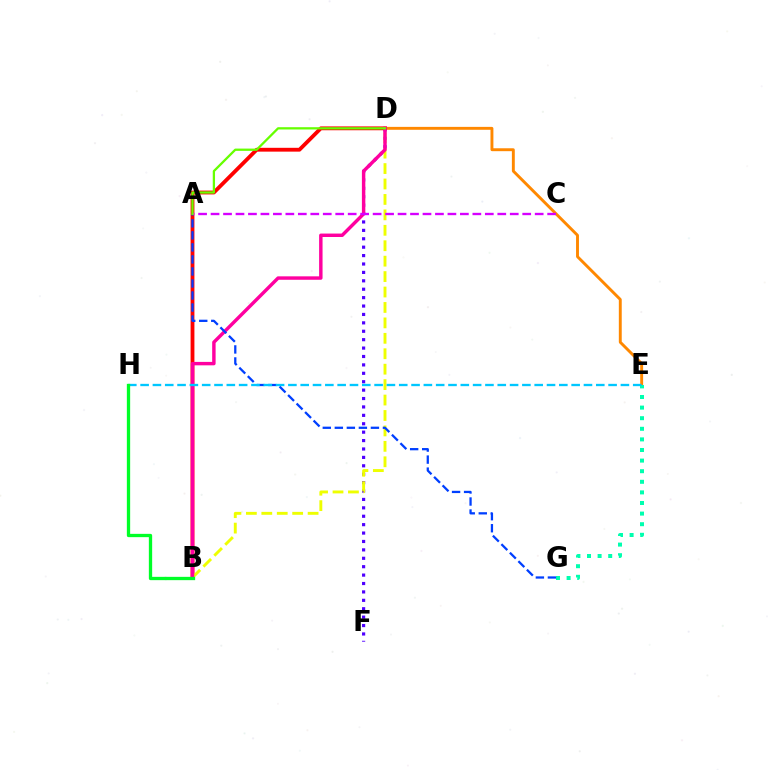{('D', 'F'): [{'color': '#4f00ff', 'line_style': 'dotted', 'thickness': 2.28}], ('D', 'E'): [{'color': '#ff8800', 'line_style': 'solid', 'thickness': 2.09}], ('E', 'G'): [{'color': '#00ffaf', 'line_style': 'dotted', 'thickness': 2.88}], ('B', 'D'): [{'color': '#ff0000', 'line_style': 'solid', 'thickness': 2.76}, {'color': '#eeff00', 'line_style': 'dashed', 'thickness': 2.1}, {'color': '#ff00a0', 'line_style': 'solid', 'thickness': 2.47}], ('A', 'G'): [{'color': '#003fff', 'line_style': 'dashed', 'thickness': 1.63}], ('E', 'H'): [{'color': '#00c7ff', 'line_style': 'dashed', 'thickness': 1.67}], ('A', 'C'): [{'color': '#d600ff', 'line_style': 'dashed', 'thickness': 1.69}], ('B', 'H'): [{'color': '#00ff27', 'line_style': 'solid', 'thickness': 2.38}], ('A', 'D'): [{'color': '#66ff00', 'line_style': 'solid', 'thickness': 1.64}]}